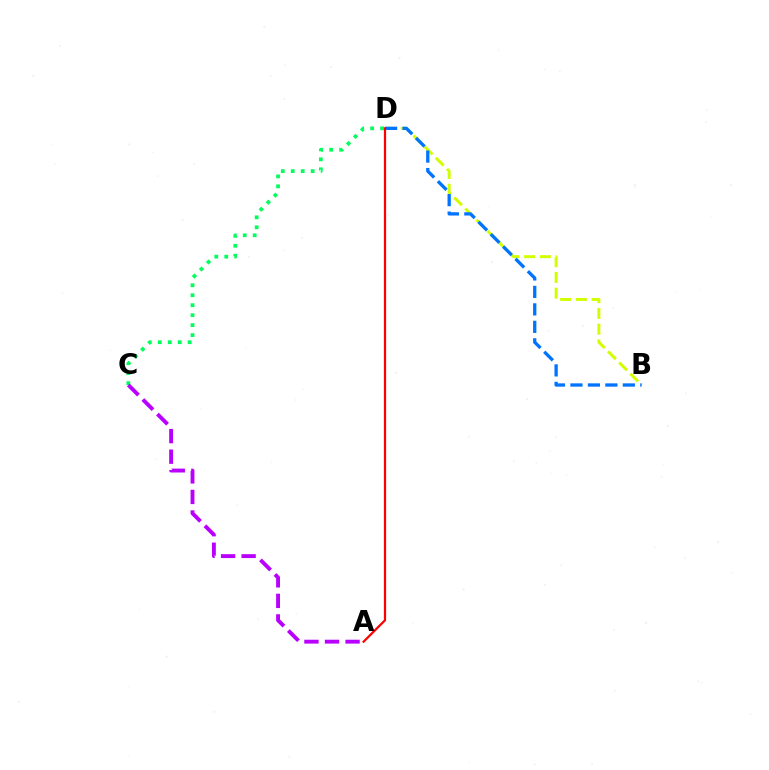{('B', 'D'): [{'color': '#d1ff00', 'line_style': 'dashed', 'thickness': 2.14}, {'color': '#0074ff', 'line_style': 'dashed', 'thickness': 2.37}], ('C', 'D'): [{'color': '#00ff5c', 'line_style': 'dotted', 'thickness': 2.71}], ('A', 'C'): [{'color': '#b900ff', 'line_style': 'dashed', 'thickness': 2.79}], ('A', 'D'): [{'color': '#ff0000', 'line_style': 'solid', 'thickness': 1.6}]}